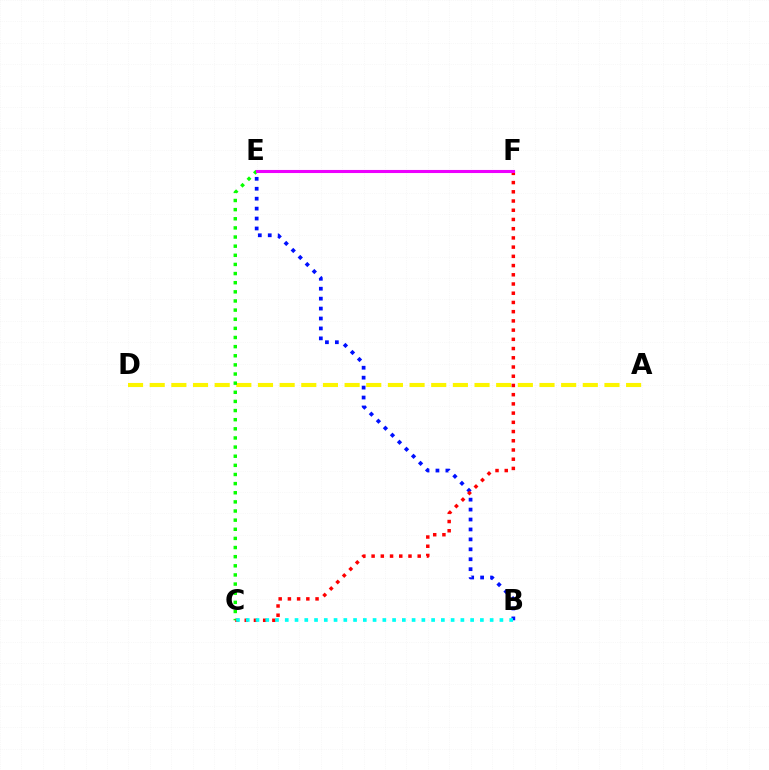{('A', 'D'): [{'color': '#fcf500', 'line_style': 'dashed', 'thickness': 2.94}], ('B', 'E'): [{'color': '#0010ff', 'line_style': 'dotted', 'thickness': 2.7}], ('C', 'F'): [{'color': '#ff0000', 'line_style': 'dotted', 'thickness': 2.51}], ('C', 'E'): [{'color': '#08ff00', 'line_style': 'dotted', 'thickness': 2.48}], ('E', 'F'): [{'color': '#ee00ff', 'line_style': 'solid', 'thickness': 2.22}], ('B', 'C'): [{'color': '#00fff6', 'line_style': 'dotted', 'thickness': 2.65}]}